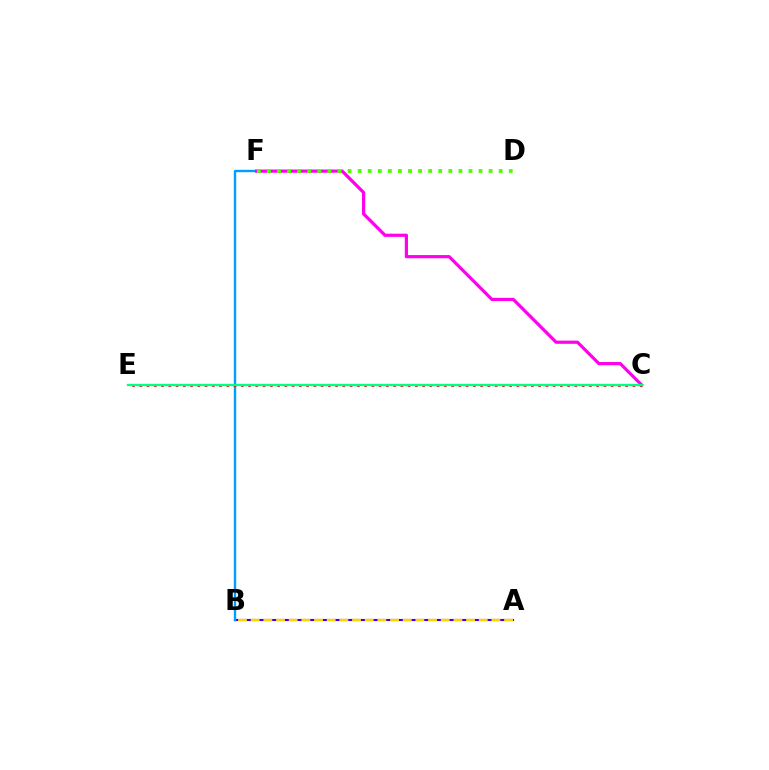{('A', 'B'): [{'color': '#3700ff', 'line_style': 'solid', 'thickness': 1.52}, {'color': '#ffd500', 'line_style': 'dashed', 'thickness': 1.72}], ('B', 'F'): [{'color': '#009eff', 'line_style': 'solid', 'thickness': 1.72}], ('C', 'F'): [{'color': '#ff00ed', 'line_style': 'solid', 'thickness': 2.3}], ('C', 'E'): [{'color': '#ff0000', 'line_style': 'dotted', 'thickness': 1.97}, {'color': '#00ff86', 'line_style': 'solid', 'thickness': 1.66}], ('D', 'F'): [{'color': '#4fff00', 'line_style': 'dotted', 'thickness': 2.74}]}